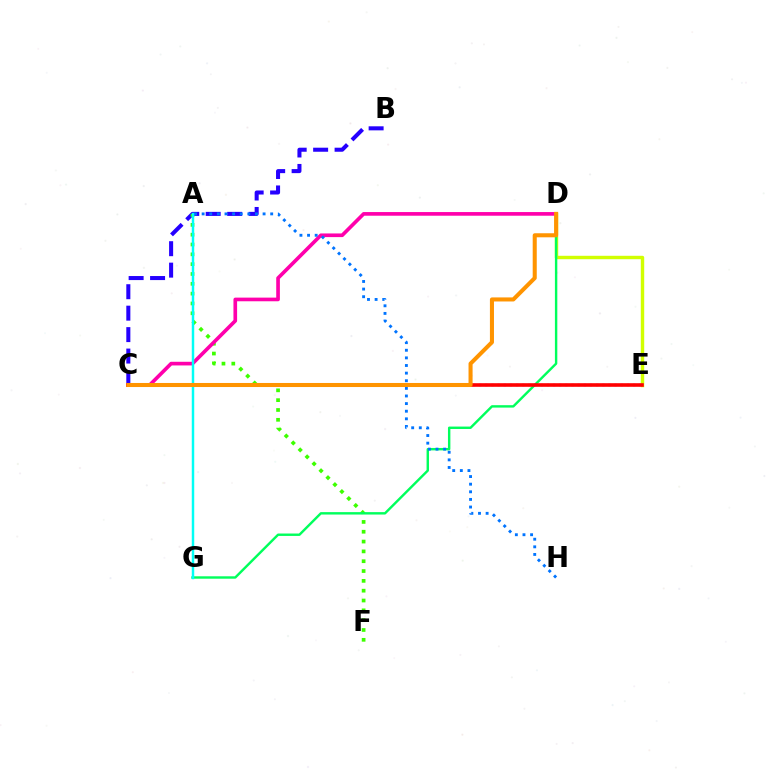{('B', 'C'): [{'color': '#2500ff', 'line_style': 'dashed', 'thickness': 2.91}], ('A', 'F'): [{'color': '#3dff00', 'line_style': 'dotted', 'thickness': 2.67}], ('D', 'E'): [{'color': '#d1ff00', 'line_style': 'solid', 'thickness': 2.46}], ('D', 'G'): [{'color': '#00ff5c', 'line_style': 'solid', 'thickness': 1.74}], ('C', 'E'): [{'color': '#b900ff', 'line_style': 'dotted', 'thickness': 1.67}, {'color': '#ff0000', 'line_style': 'solid', 'thickness': 2.6}], ('C', 'D'): [{'color': '#ff00ac', 'line_style': 'solid', 'thickness': 2.63}, {'color': '#ff9400', 'line_style': 'solid', 'thickness': 2.92}], ('A', 'H'): [{'color': '#0074ff', 'line_style': 'dotted', 'thickness': 2.07}], ('A', 'G'): [{'color': '#00fff6', 'line_style': 'solid', 'thickness': 1.77}]}